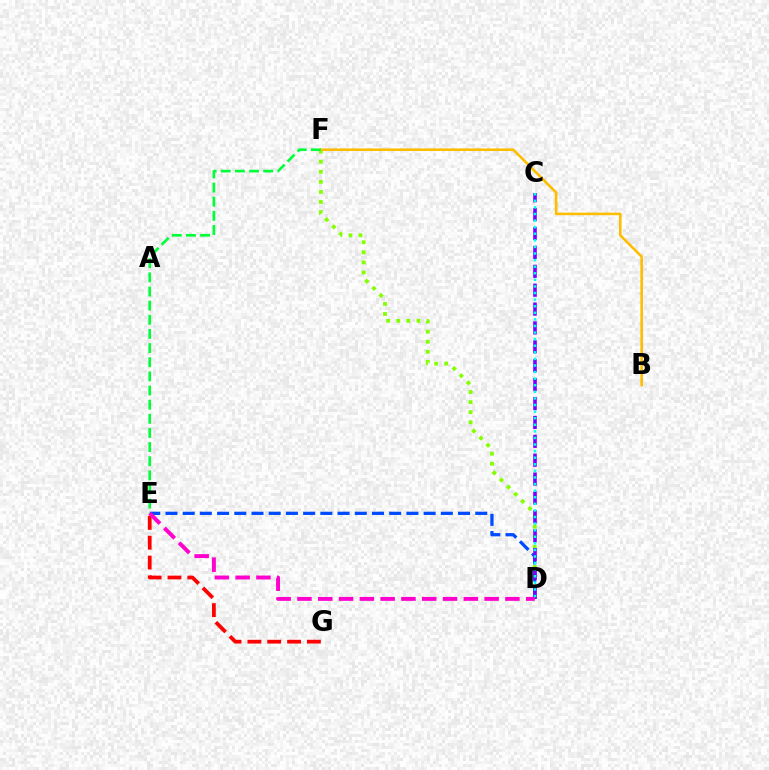{('D', 'F'): [{'color': '#84ff00', 'line_style': 'dotted', 'thickness': 2.74}], ('D', 'E'): [{'color': '#004bff', 'line_style': 'dashed', 'thickness': 2.34}, {'color': '#ff00cf', 'line_style': 'dashed', 'thickness': 2.83}], ('B', 'F'): [{'color': '#ffbd00', 'line_style': 'solid', 'thickness': 1.87}], ('C', 'D'): [{'color': '#7200ff', 'line_style': 'dashed', 'thickness': 2.57}, {'color': '#00fff6', 'line_style': 'dotted', 'thickness': 1.79}], ('E', 'F'): [{'color': '#00ff39', 'line_style': 'dashed', 'thickness': 1.92}], ('E', 'G'): [{'color': '#ff0000', 'line_style': 'dashed', 'thickness': 2.69}]}